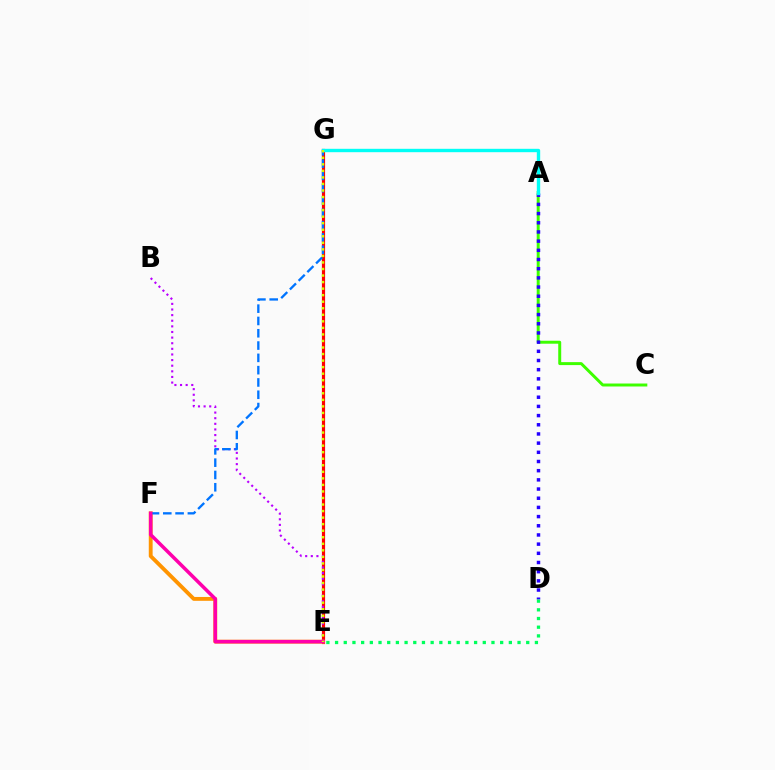{('A', 'C'): [{'color': '#3dff00', 'line_style': 'solid', 'thickness': 2.14}], ('A', 'D'): [{'color': '#2500ff', 'line_style': 'dotted', 'thickness': 2.49}], ('E', 'G'): [{'color': '#ff0000', 'line_style': 'solid', 'thickness': 2.29}, {'color': '#d1ff00', 'line_style': 'dotted', 'thickness': 1.78}], ('B', 'E'): [{'color': '#b900ff', 'line_style': 'dotted', 'thickness': 1.53}], ('E', 'F'): [{'color': '#ff9400', 'line_style': 'solid', 'thickness': 2.78}, {'color': '#ff00ac', 'line_style': 'solid', 'thickness': 2.54}], ('F', 'G'): [{'color': '#0074ff', 'line_style': 'dashed', 'thickness': 1.67}], ('D', 'E'): [{'color': '#00ff5c', 'line_style': 'dotted', 'thickness': 2.36}], ('A', 'G'): [{'color': '#00fff6', 'line_style': 'solid', 'thickness': 2.43}]}